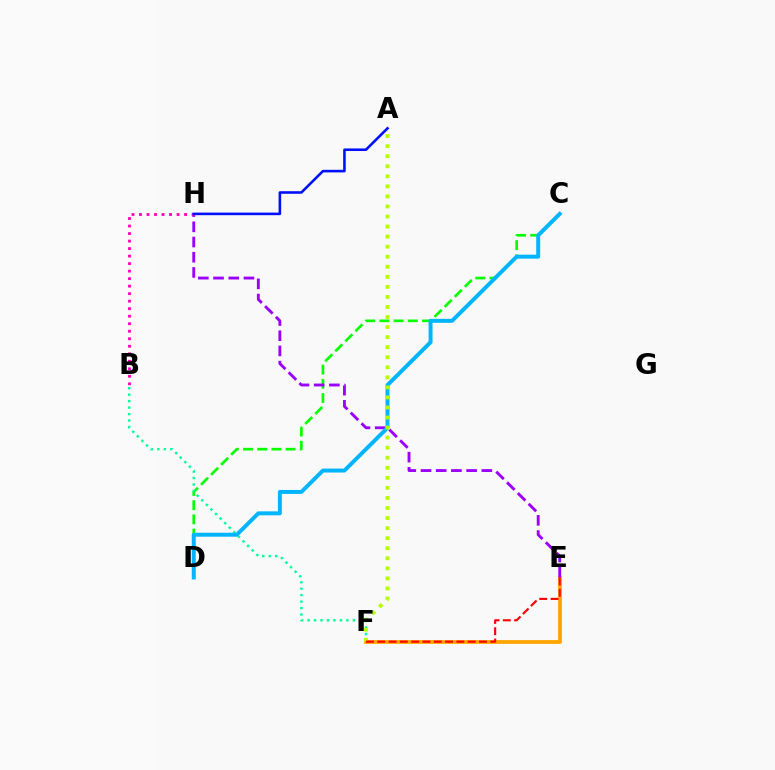{('C', 'D'): [{'color': '#08ff00', 'line_style': 'dashed', 'thickness': 1.93}, {'color': '#00b5ff', 'line_style': 'solid', 'thickness': 2.85}], ('E', 'F'): [{'color': '#ffa500', 'line_style': 'solid', 'thickness': 2.73}, {'color': '#ff0000', 'line_style': 'dashed', 'thickness': 1.54}], ('E', 'H'): [{'color': '#9b00ff', 'line_style': 'dashed', 'thickness': 2.07}], ('B', 'F'): [{'color': '#00ff9d', 'line_style': 'dotted', 'thickness': 1.76}], ('B', 'H'): [{'color': '#ff00bd', 'line_style': 'dotted', 'thickness': 2.04}], ('A', 'H'): [{'color': '#0010ff', 'line_style': 'solid', 'thickness': 1.86}], ('A', 'F'): [{'color': '#b3ff00', 'line_style': 'dotted', 'thickness': 2.73}]}